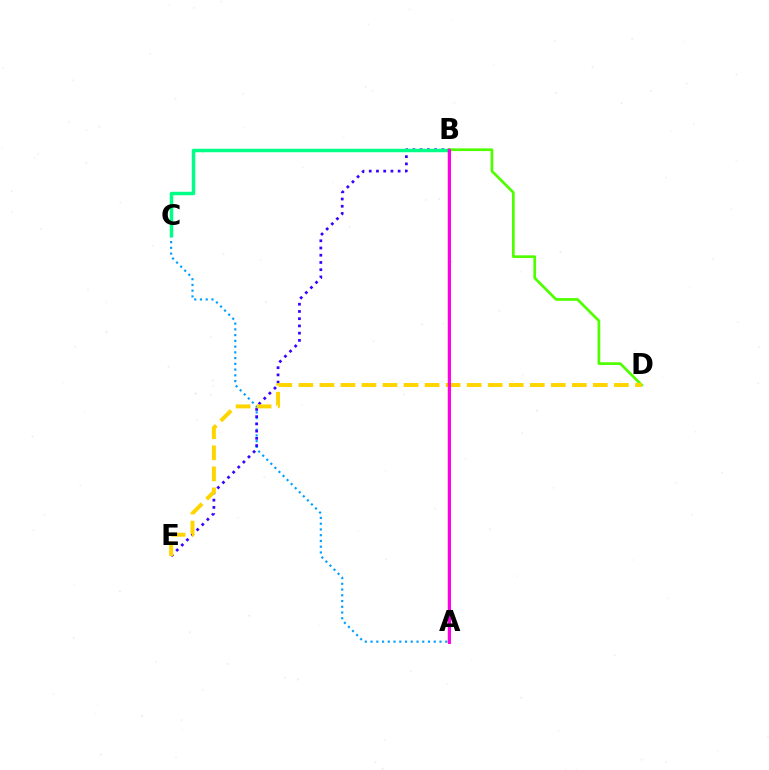{('A', 'C'): [{'color': '#009eff', 'line_style': 'dotted', 'thickness': 1.56}], ('B', 'E'): [{'color': '#3700ff', 'line_style': 'dotted', 'thickness': 1.96}], ('B', 'D'): [{'color': '#4fff00', 'line_style': 'solid', 'thickness': 1.94}], ('B', 'C'): [{'color': '#00ff86', 'line_style': 'solid', 'thickness': 2.5}], ('D', 'E'): [{'color': '#ffd500', 'line_style': 'dashed', 'thickness': 2.86}], ('A', 'B'): [{'color': '#ff0000', 'line_style': 'solid', 'thickness': 1.74}, {'color': '#ff00ed', 'line_style': 'solid', 'thickness': 2.13}]}